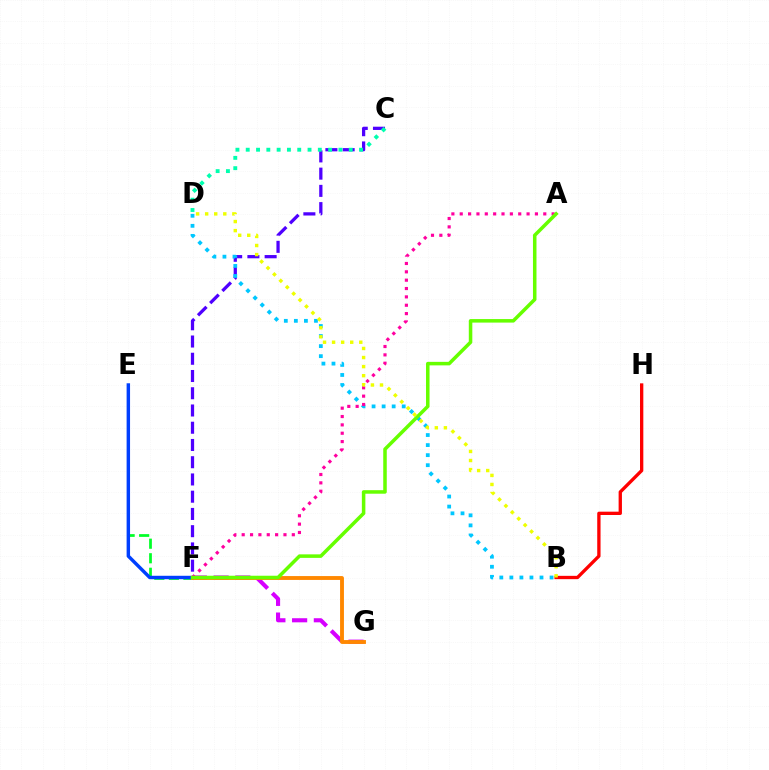{('C', 'F'): [{'color': '#4f00ff', 'line_style': 'dashed', 'thickness': 2.34}], ('E', 'F'): [{'color': '#00ff27', 'line_style': 'dashed', 'thickness': 1.98}, {'color': '#003fff', 'line_style': 'solid', 'thickness': 2.48}], ('C', 'D'): [{'color': '#00ffaf', 'line_style': 'dotted', 'thickness': 2.8}], ('F', 'G'): [{'color': '#d600ff', 'line_style': 'dashed', 'thickness': 2.96}, {'color': '#ff8800', 'line_style': 'solid', 'thickness': 2.78}], ('B', 'D'): [{'color': '#00c7ff', 'line_style': 'dotted', 'thickness': 2.73}, {'color': '#eeff00', 'line_style': 'dotted', 'thickness': 2.46}], ('B', 'H'): [{'color': '#ff0000', 'line_style': 'solid', 'thickness': 2.39}], ('A', 'F'): [{'color': '#ff00a0', 'line_style': 'dotted', 'thickness': 2.27}, {'color': '#66ff00', 'line_style': 'solid', 'thickness': 2.54}]}